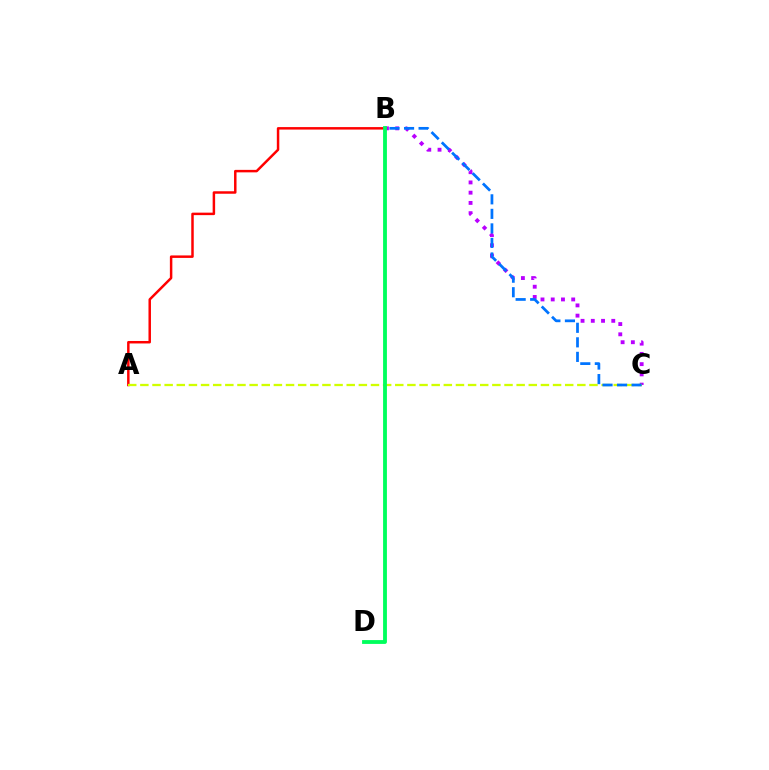{('B', 'C'): [{'color': '#b900ff', 'line_style': 'dotted', 'thickness': 2.78}, {'color': '#0074ff', 'line_style': 'dashed', 'thickness': 1.97}], ('A', 'B'): [{'color': '#ff0000', 'line_style': 'solid', 'thickness': 1.79}], ('A', 'C'): [{'color': '#d1ff00', 'line_style': 'dashed', 'thickness': 1.65}], ('B', 'D'): [{'color': '#00ff5c', 'line_style': 'solid', 'thickness': 2.76}]}